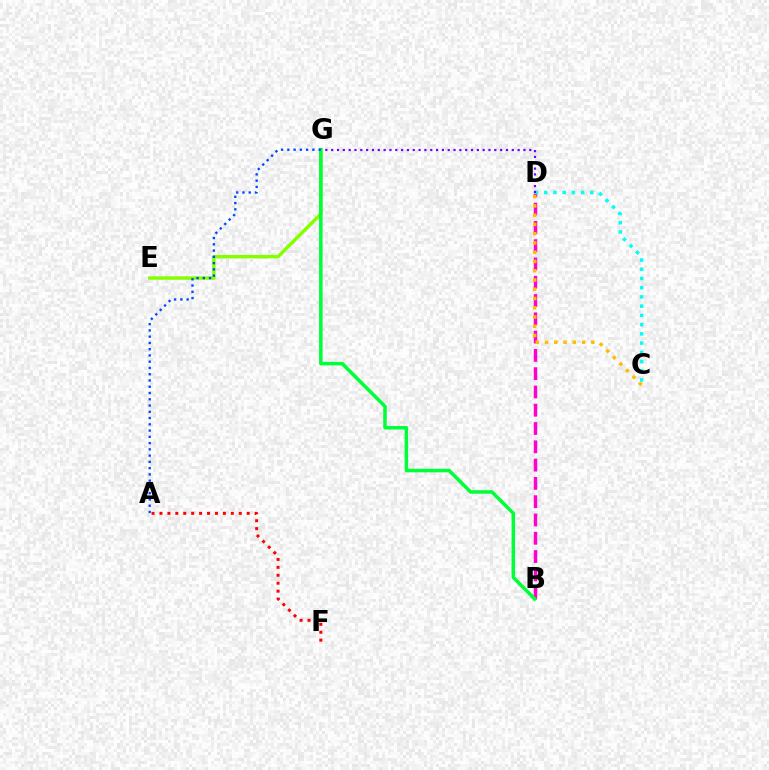{('B', 'D'): [{'color': '#ff00cf', 'line_style': 'dashed', 'thickness': 2.48}], ('E', 'G'): [{'color': '#84ff00', 'line_style': 'solid', 'thickness': 2.47}], ('C', 'D'): [{'color': '#00fff6', 'line_style': 'dotted', 'thickness': 2.51}, {'color': '#ffbd00', 'line_style': 'dotted', 'thickness': 2.52}], ('D', 'G'): [{'color': '#7200ff', 'line_style': 'dotted', 'thickness': 1.58}], ('A', 'F'): [{'color': '#ff0000', 'line_style': 'dotted', 'thickness': 2.15}], ('B', 'G'): [{'color': '#00ff39', 'line_style': 'solid', 'thickness': 2.54}], ('A', 'G'): [{'color': '#004bff', 'line_style': 'dotted', 'thickness': 1.7}]}